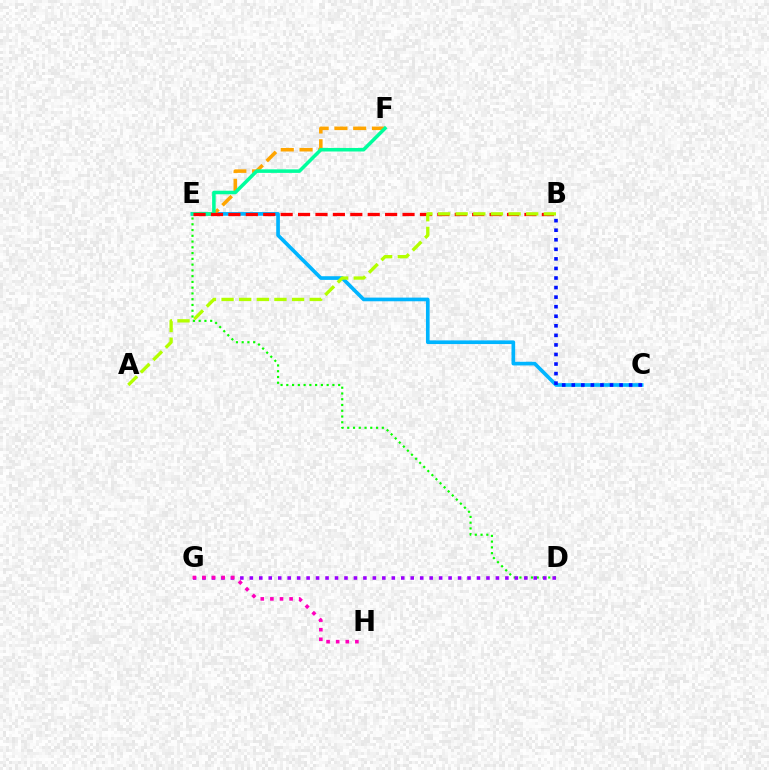{('C', 'E'): [{'color': '#00b5ff', 'line_style': 'solid', 'thickness': 2.64}], ('D', 'E'): [{'color': '#08ff00', 'line_style': 'dotted', 'thickness': 1.57}], ('E', 'F'): [{'color': '#ffa500', 'line_style': 'dashed', 'thickness': 2.55}, {'color': '#00ff9d', 'line_style': 'solid', 'thickness': 2.55}], ('D', 'G'): [{'color': '#9b00ff', 'line_style': 'dotted', 'thickness': 2.57}], ('B', 'C'): [{'color': '#0010ff', 'line_style': 'dotted', 'thickness': 2.6}], ('B', 'E'): [{'color': '#ff0000', 'line_style': 'dashed', 'thickness': 2.37}], ('G', 'H'): [{'color': '#ff00bd', 'line_style': 'dotted', 'thickness': 2.61}], ('A', 'B'): [{'color': '#b3ff00', 'line_style': 'dashed', 'thickness': 2.4}]}